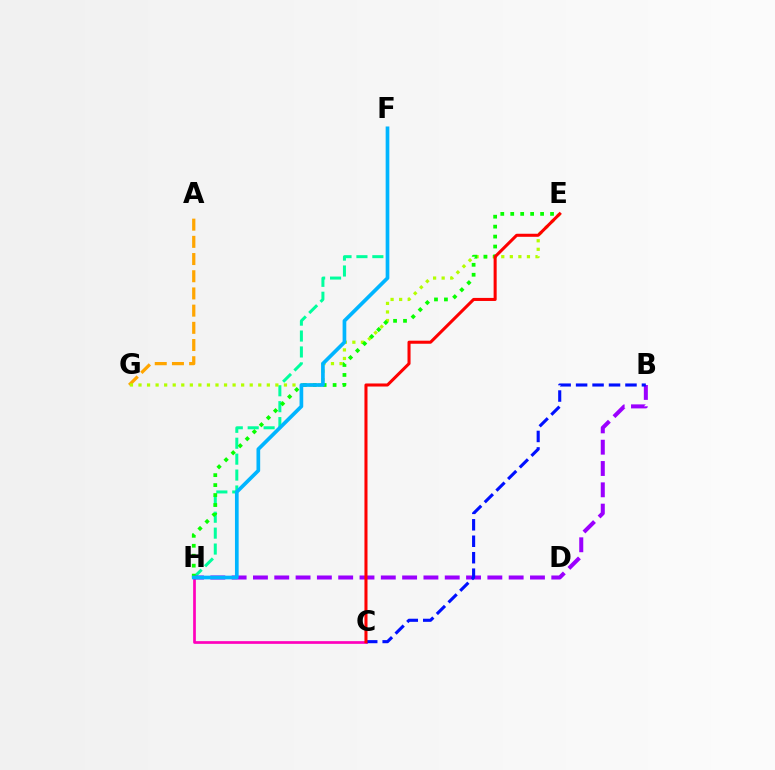{('F', 'H'): [{'color': '#00ff9d', 'line_style': 'dashed', 'thickness': 2.16}, {'color': '#00b5ff', 'line_style': 'solid', 'thickness': 2.65}], ('C', 'H'): [{'color': '#ff00bd', 'line_style': 'solid', 'thickness': 1.95}], ('B', 'H'): [{'color': '#9b00ff', 'line_style': 'dashed', 'thickness': 2.89}], ('A', 'G'): [{'color': '#ffa500', 'line_style': 'dashed', 'thickness': 2.34}], ('E', 'G'): [{'color': '#b3ff00', 'line_style': 'dotted', 'thickness': 2.32}], ('B', 'C'): [{'color': '#0010ff', 'line_style': 'dashed', 'thickness': 2.24}], ('E', 'H'): [{'color': '#08ff00', 'line_style': 'dotted', 'thickness': 2.7}], ('C', 'E'): [{'color': '#ff0000', 'line_style': 'solid', 'thickness': 2.2}]}